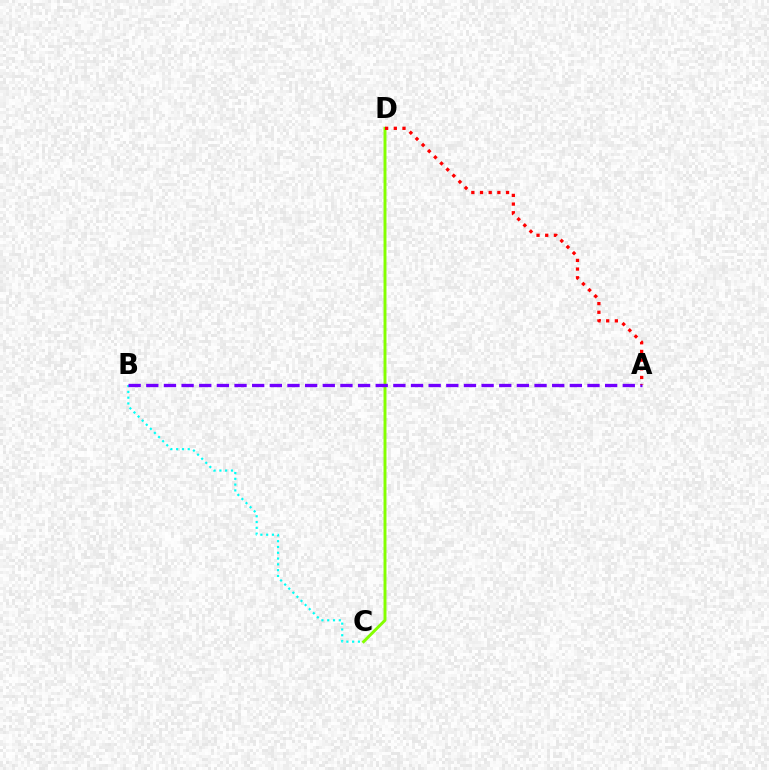{('B', 'C'): [{'color': '#00fff6', 'line_style': 'dotted', 'thickness': 1.57}], ('C', 'D'): [{'color': '#84ff00', 'line_style': 'solid', 'thickness': 2.12}], ('A', 'B'): [{'color': '#7200ff', 'line_style': 'dashed', 'thickness': 2.4}], ('A', 'D'): [{'color': '#ff0000', 'line_style': 'dotted', 'thickness': 2.36}]}